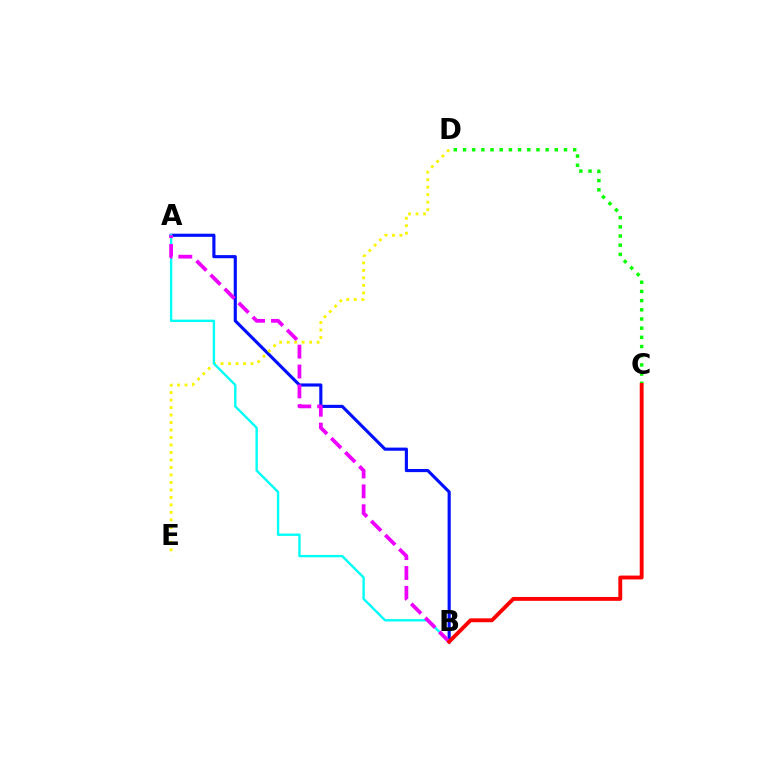{('A', 'B'): [{'color': '#0010ff', 'line_style': 'solid', 'thickness': 2.25}, {'color': '#00fff6', 'line_style': 'solid', 'thickness': 1.71}, {'color': '#ee00ff', 'line_style': 'dashed', 'thickness': 2.7}], ('C', 'D'): [{'color': '#08ff00', 'line_style': 'dotted', 'thickness': 2.49}], ('D', 'E'): [{'color': '#fcf500', 'line_style': 'dotted', 'thickness': 2.03}], ('B', 'C'): [{'color': '#ff0000', 'line_style': 'solid', 'thickness': 2.79}]}